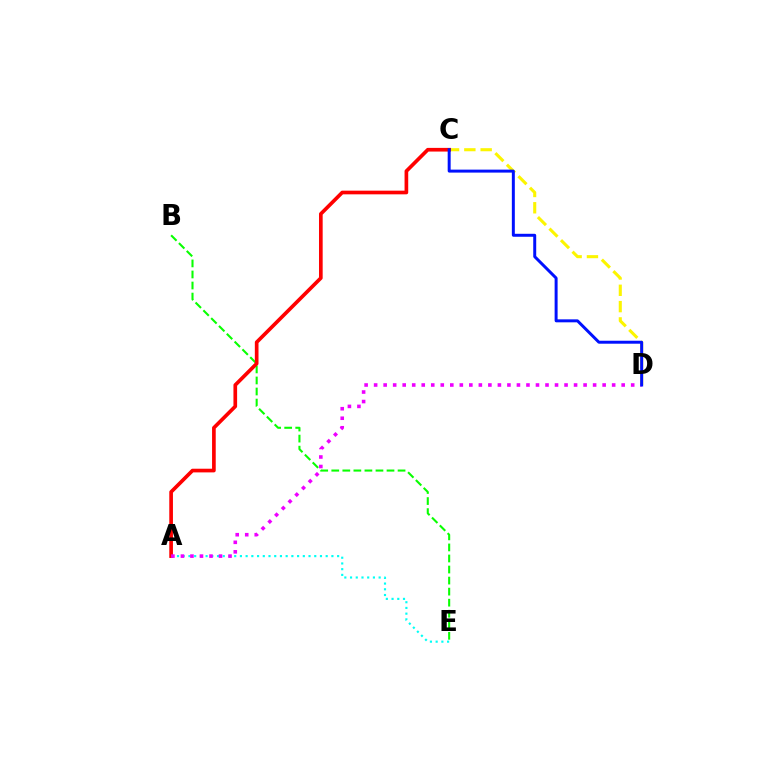{('A', 'E'): [{'color': '#00fff6', 'line_style': 'dotted', 'thickness': 1.55}], ('B', 'E'): [{'color': '#08ff00', 'line_style': 'dashed', 'thickness': 1.5}], ('C', 'D'): [{'color': '#fcf500', 'line_style': 'dashed', 'thickness': 2.22}, {'color': '#0010ff', 'line_style': 'solid', 'thickness': 2.14}], ('A', 'C'): [{'color': '#ff0000', 'line_style': 'solid', 'thickness': 2.64}], ('A', 'D'): [{'color': '#ee00ff', 'line_style': 'dotted', 'thickness': 2.59}]}